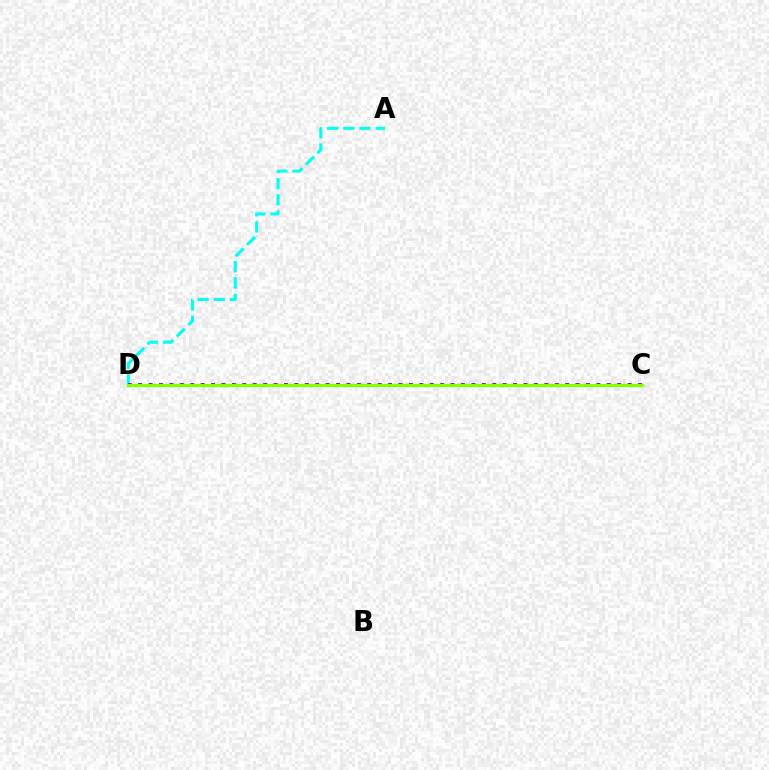{('A', 'D'): [{'color': '#00fff6', 'line_style': 'dashed', 'thickness': 2.2}], ('C', 'D'): [{'color': '#7200ff', 'line_style': 'dotted', 'thickness': 2.83}, {'color': '#ff0000', 'line_style': 'dotted', 'thickness': 2.24}, {'color': '#84ff00', 'line_style': 'solid', 'thickness': 2.31}]}